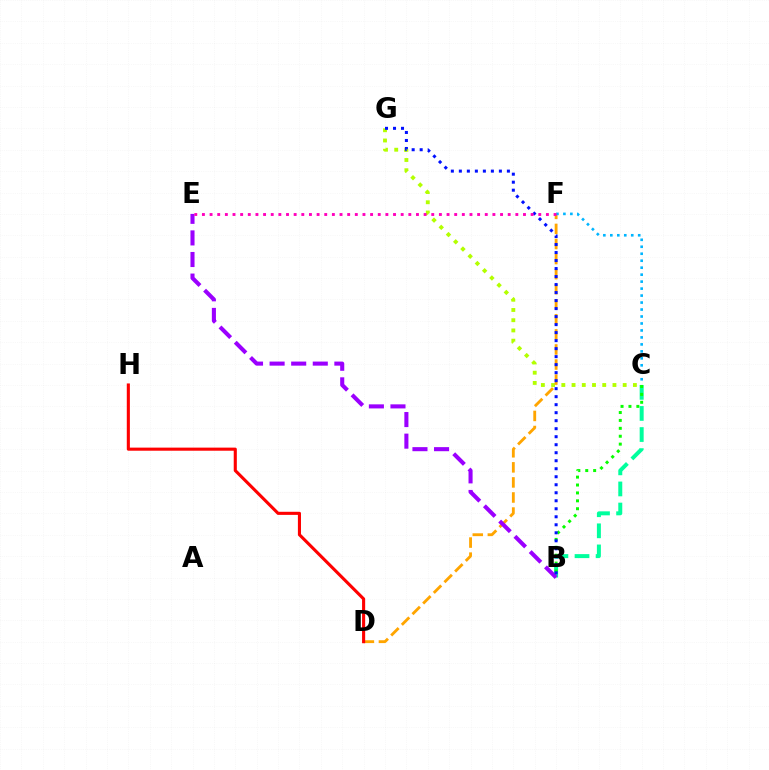{('B', 'C'): [{'color': '#00ff9d', 'line_style': 'dashed', 'thickness': 2.86}, {'color': '#08ff00', 'line_style': 'dotted', 'thickness': 2.15}], ('C', 'G'): [{'color': '#b3ff00', 'line_style': 'dotted', 'thickness': 2.78}], ('D', 'F'): [{'color': '#ffa500', 'line_style': 'dashed', 'thickness': 2.05}], ('B', 'E'): [{'color': '#9b00ff', 'line_style': 'dashed', 'thickness': 2.93}], ('C', 'F'): [{'color': '#00b5ff', 'line_style': 'dotted', 'thickness': 1.89}], ('B', 'G'): [{'color': '#0010ff', 'line_style': 'dotted', 'thickness': 2.18}], ('D', 'H'): [{'color': '#ff0000', 'line_style': 'solid', 'thickness': 2.23}], ('E', 'F'): [{'color': '#ff00bd', 'line_style': 'dotted', 'thickness': 2.08}]}